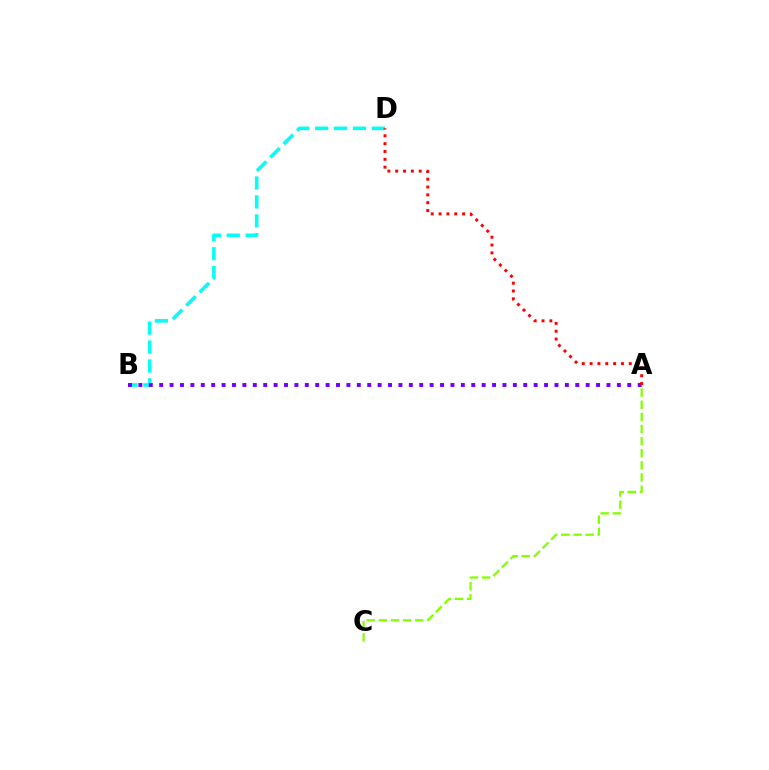{('B', 'D'): [{'color': '#00fff6', 'line_style': 'dashed', 'thickness': 2.57}], ('A', 'B'): [{'color': '#7200ff', 'line_style': 'dotted', 'thickness': 2.83}], ('A', 'D'): [{'color': '#ff0000', 'line_style': 'dotted', 'thickness': 2.13}], ('A', 'C'): [{'color': '#84ff00', 'line_style': 'dashed', 'thickness': 1.65}]}